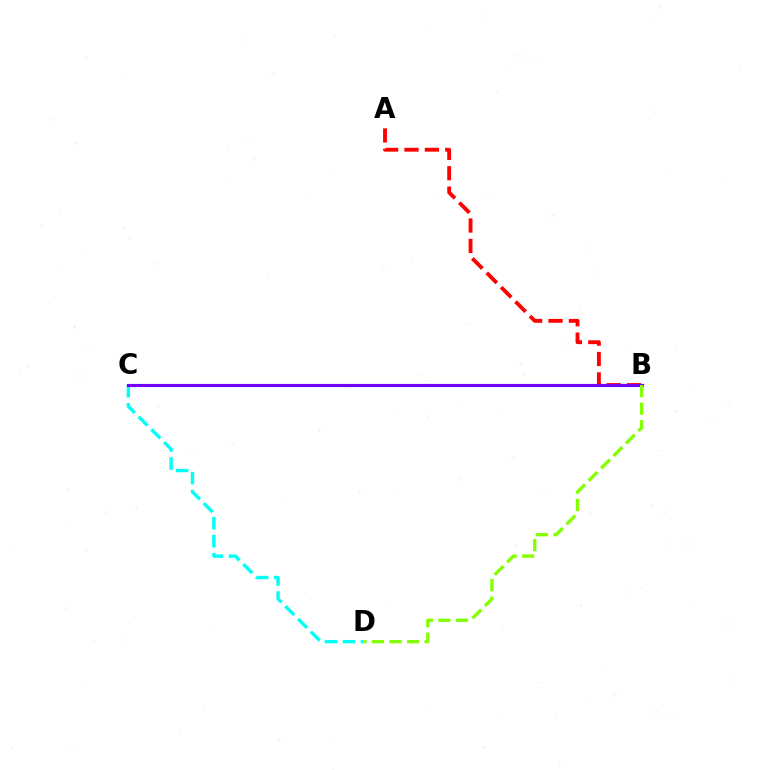{('A', 'B'): [{'color': '#ff0000', 'line_style': 'dashed', 'thickness': 2.77}], ('C', 'D'): [{'color': '#00fff6', 'line_style': 'dashed', 'thickness': 2.44}], ('B', 'C'): [{'color': '#7200ff', 'line_style': 'solid', 'thickness': 2.27}], ('B', 'D'): [{'color': '#84ff00', 'line_style': 'dashed', 'thickness': 2.39}]}